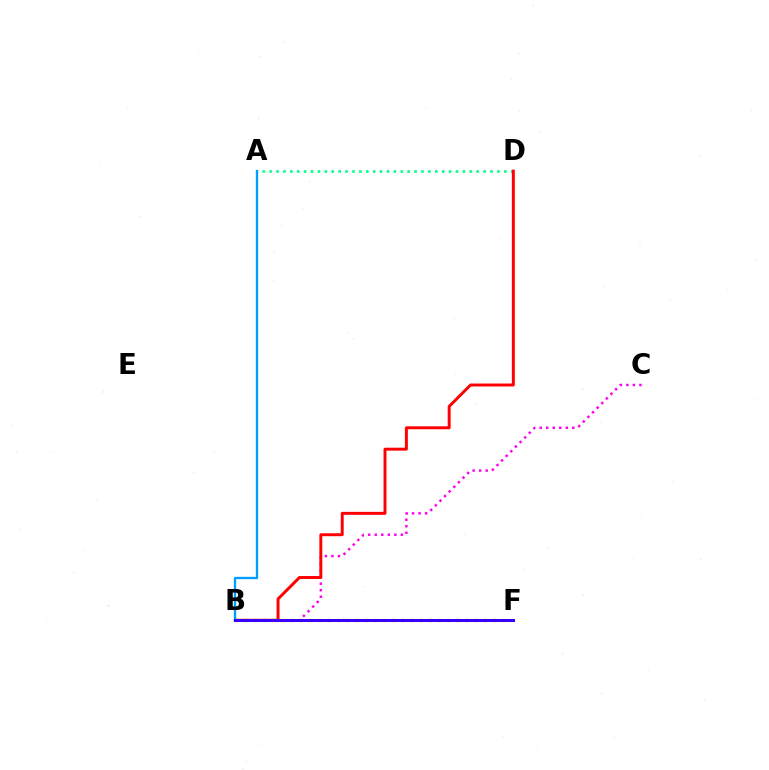{('B', 'F'): [{'color': '#ffd500', 'line_style': 'dotted', 'thickness': 2.5}, {'color': '#4fff00', 'line_style': 'dotted', 'thickness': 2.17}, {'color': '#3700ff', 'line_style': 'solid', 'thickness': 2.16}], ('A', 'D'): [{'color': '#00ff86', 'line_style': 'dotted', 'thickness': 1.88}], ('B', 'C'): [{'color': '#ff00ed', 'line_style': 'dotted', 'thickness': 1.77}], ('B', 'D'): [{'color': '#ff0000', 'line_style': 'solid', 'thickness': 2.12}], ('A', 'B'): [{'color': '#009eff', 'line_style': 'solid', 'thickness': 1.69}]}